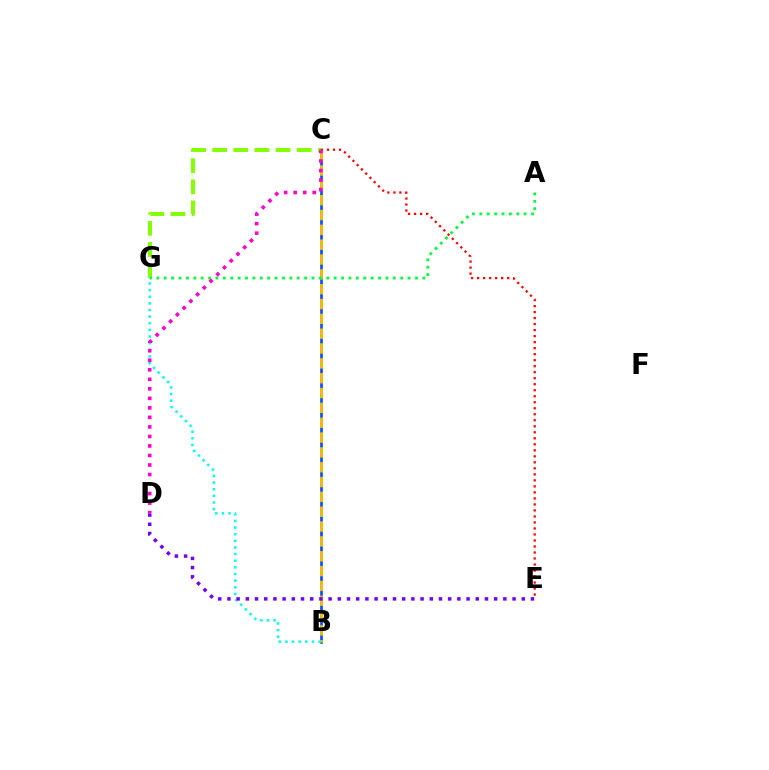{('B', 'C'): [{'color': '#004bff', 'line_style': 'solid', 'thickness': 1.88}, {'color': '#ffbd00', 'line_style': 'dashed', 'thickness': 2.02}], ('C', 'G'): [{'color': '#84ff00', 'line_style': 'dashed', 'thickness': 2.87}], ('C', 'E'): [{'color': '#ff0000', 'line_style': 'dotted', 'thickness': 1.63}], ('A', 'G'): [{'color': '#00ff39', 'line_style': 'dotted', 'thickness': 2.01}], ('B', 'G'): [{'color': '#00fff6', 'line_style': 'dotted', 'thickness': 1.8}], ('D', 'E'): [{'color': '#7200ff', 'line_style': 'dotted', 'thickness': 2.5}], ('C', 'D'): [{'color': '#ff00cf', 'line_style': 'dotted', 'thickness': 2.59}]}